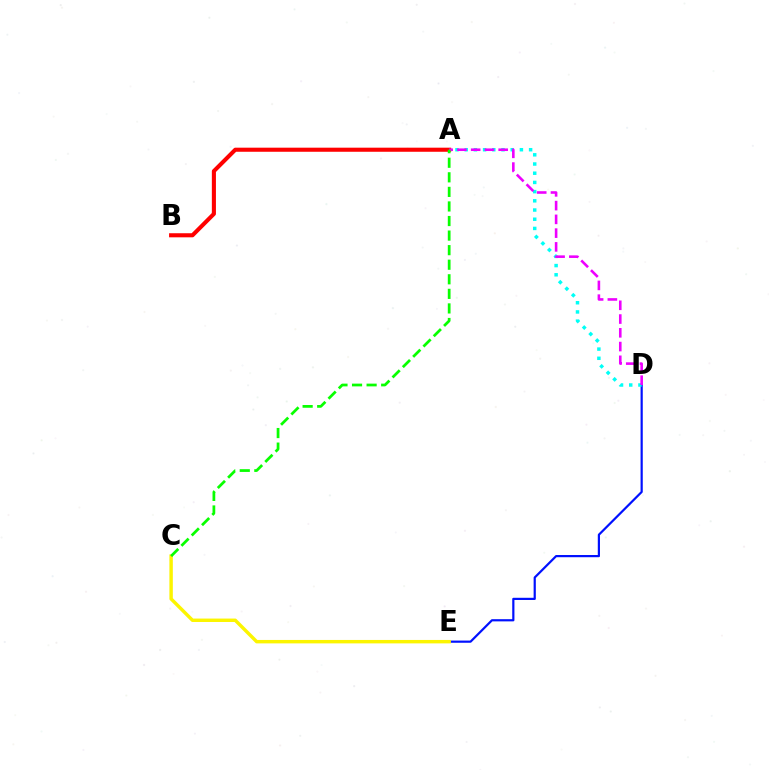{('D', 'E'): [{'color': '#0010ff', 'line_style': 'solid', 'thickness': 1.58}], ('C', 'E'): [{'color': '#fcf500', 'line_style': 'solid', 'thickness': 2.47}], ('A', 'D'): [{'color': '#00fff6', 'line_style': 'dotted', 'thickness': 2.5}, {'color': '#ee00ff', 'line_style': 'dashed', 'thickness': 1.87}], ('A', 'B'): [{'color': '#ff0000', 'line_style': 'solid', 'thickness': 2.94}], ('A', 'C'): [{'color': '#08ff00', 'line_style': 'dashed', 'thickness': 1.98}]}